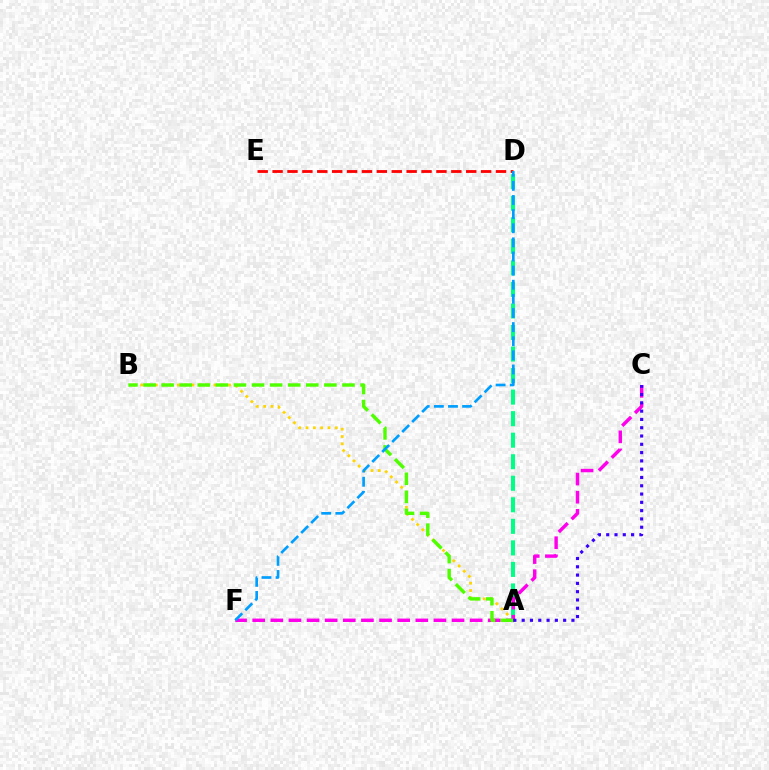{('A', 'B'): [{'color': '#ffd500', 'line_style': 'dotted', 'thickness': 1.99}, {'color': '#4fff00', 'line_style': 'dashed', 'thickness': 2.46}], ('D', 'E'): [{'color': '#ff0000', 'line_style': 'dashed', 'thickness': 2.02}], ('A', 'D'): [{'color': '#00ff86', 'line_style': 'dashed', 'thickness': 2.93}], ('C', 'F'): [{'color': '#ff00ed', 'line_style': 'dashed', 'thickness': 2.46}], ('A', 'C'): [{'color': '#3700ff', 'line_style': 'dotted', 'thickness': 2.25}], ('D', 'F'): [{'color': '#009eff', 'line_style': 'dashed', 'thickness': 1.92}]}